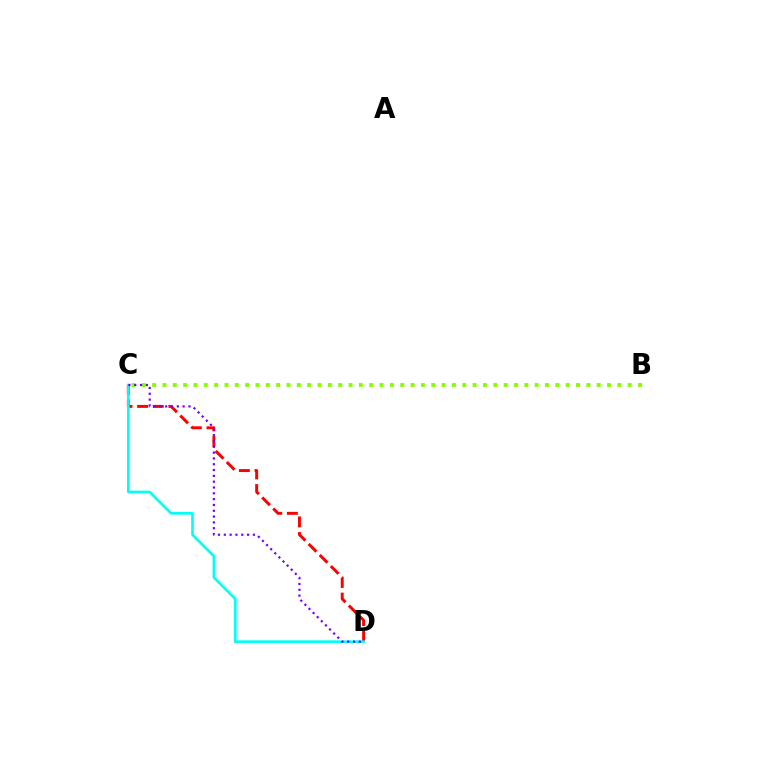{('C', 'D'): [{'color': '#ff0000', 'line_style': 'dashed', 'thickness': 2.13}, {'color': '#00fff6', 'line_style': 'solid', 'thickness': 1.91}, {'color': '#7200ff', 'line_style': 'dotted', 'thickness': 1.58}], ('B', 'C'): [{'color': '#84ff00', 'line_style': 'dotted', 'thickness': 2.81}]}